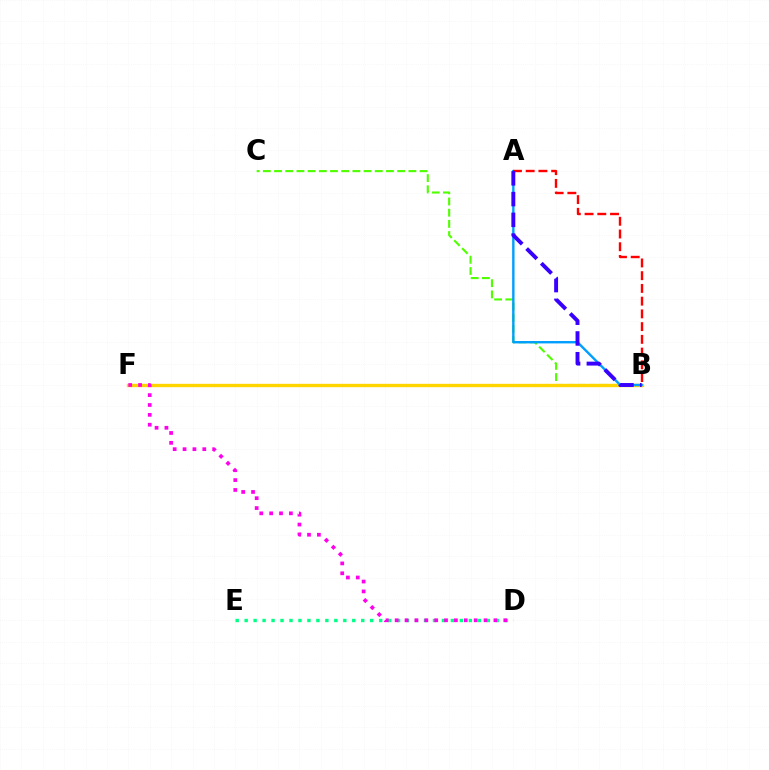{('B', 'C'): [{'color': '#4fff00', 'line_style': 'dashed', 'thickness': 1.52}], ('B', 'F'): [{'color': '#ffd500', 'line_style': 'solid', 'thickness': 2.41}], ('A', 'B'): [{'color': '#009eff', 'line_style': 'solid', 'thickness': 1.72}, {'color': '#ff0000', 'line_style': 'dashed', 'thickness': 1.73}, {'color': '#3700ff', 'line_style': 'dashed', 'thickness': 2.82}], ('D', 'E'): [{'color': '#00ff86', 'line_style': 'dotted', 'thickness': 2.44}], ('D', 'F'): [{'color': '#ff00ed', 'line_style': 'dotted', 'thickness': 2.68}]}